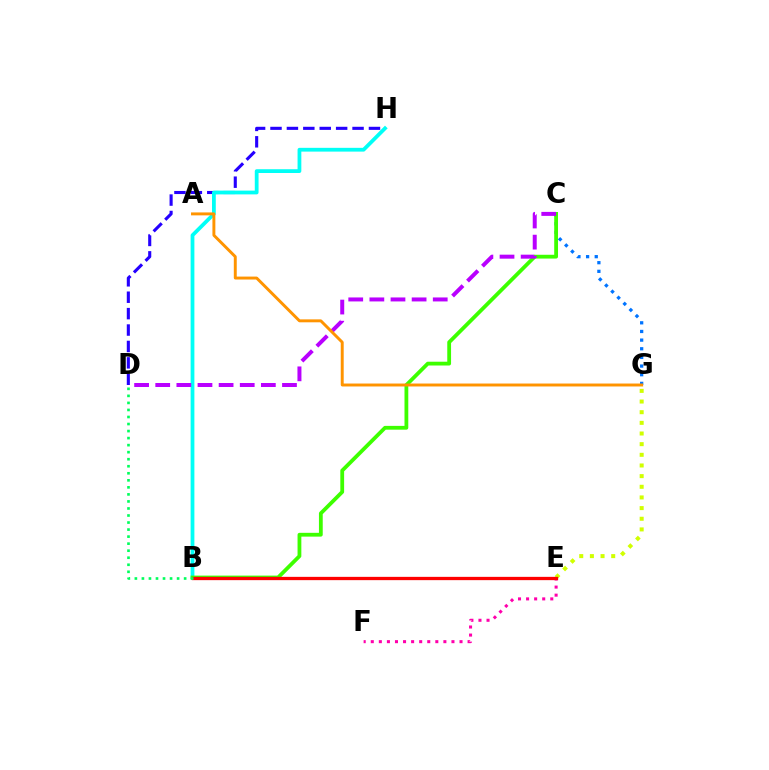{('E', 'G'): [{'color': '#d1ff00', 'line_style': 'dotted', 'thickness': 2.9}], ('D', 'H'): [{'color': '#2500ff', 'line_style': 'dashed', 'thickness': 2.23}], ('C', 'G'): [{'color': '#0074ff', 'line_style': 'dotted', 'thickness': 2.35}], ('B', 'H'): [{'color': '#00fff6', 'line_style': 'solid', 'thickness': 2.72}], ('E', 'F'): [{'color': '#ff00ac', 'line_style': 'dotted', 'thickness': 2.19}], ('B', 'C'): [{'color': '#3dff00', 'line_style': 'solid', 'thickness': 2.73}], ('C', 'D'): [{'color': '#b900ff', 'line_style': 'dashed', 'thickness': 2.87}], ('B', 'E'): [{'color': '#ff0000', 'line_style': 'solid', 'thickness': 2.37}], ('A', 'G'): [{'color': '#ff9400', 'line_style': 'solid', 'thickness': 2.11}], ('B', 'D'): [{'color': '#00ff5c', 'line_style': 'dotted', 'thickness': 1.91}]}